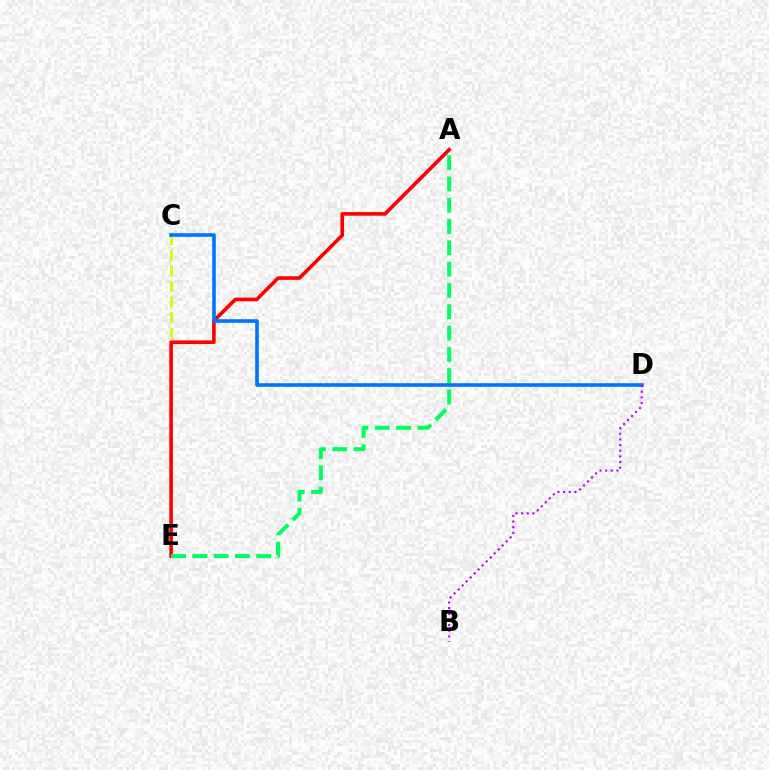{('C', 'E'): [{'color': '#d1ff00', 'line_style': 'dashed', 'thickness': 2.11}], ('A', 'E'): [{'color': '#ff0000', 'line_style': 'solid', 'thickness': 2.6}, {'color': '#00ff5c', 'line_style': 'dashed', 'thickness': 2.89}], ('C', 'D'): [{'color': '#0074ff', 'line_style': 'solid', 'thickness': 2.58}], ('B', 'D'): [{'color': '#b900ff', 'line_style': 'dotted', 'thickness': 1.54}]}